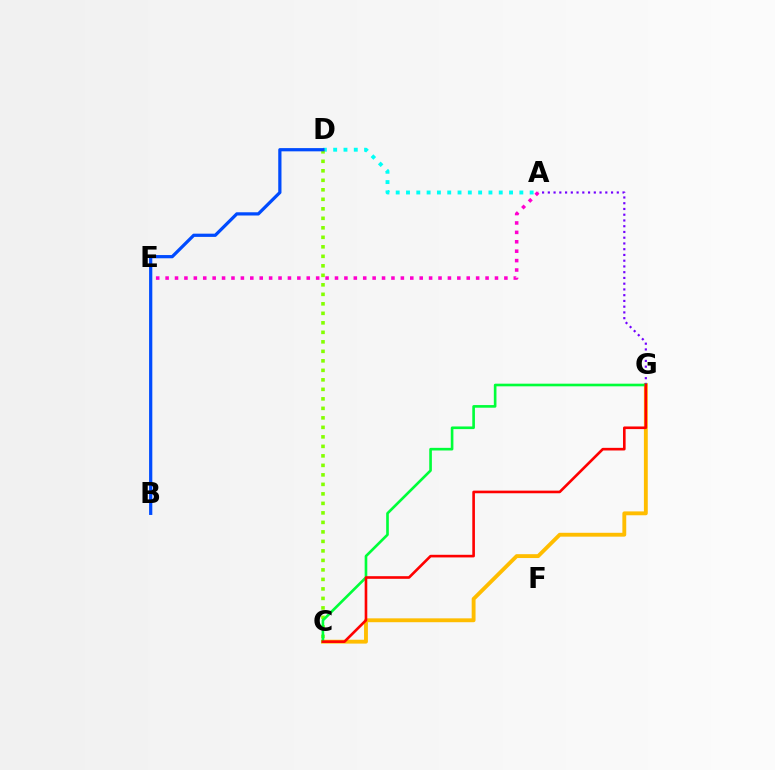{('C', 'G'): [{'color': '#ffbd00', 'line_style': 'solid', 'thickness': 2.78}, {'color': '#00ff39', 'line_style': 'solid', 'thickness': 1.9}, {'color': '#ff0000', 'line_style': 'solid', 'thickness': 1.89}], ('A', 'D'): [{'color': '#00fff6', 'line_style': 'dotted', 'thickness': 2.8}], ('A', 'G'): [{'color': '#7200ff', 'line_style': 'dotted', 'thickness': 1.56}], ('C', 'D'): [{'color': '#84ff00', 'line_style': 'dotted', 'thickness': 2.58}], ('B', 'D'): [{'color': '#004bff', 'line_style': 'solid', 'thickness': 2.32}], ('A', 'E'): [{'color': '#ff00cf', 'line_style': 'dotted', 'thickness': 2.56}]}